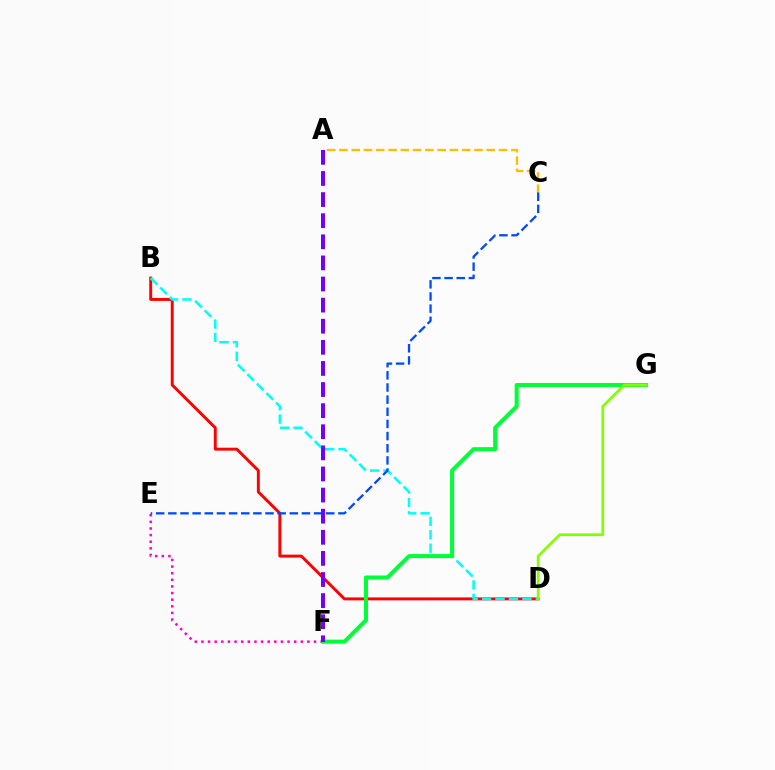{('B', 'D'): [{'color': '#ff0000', 'line_style': 'solid', 'thickness': 2.11}, {'color': '#00fff6', 'line_style': 'dashed', 'thickness': 1.83}], ('A', 'C'): [{'color': '#ffbd00', 'line_style': 'dashed', 'thickness': 1.67}], ('E', 'F'): [{'color': '#ff00cf', 'line_style': 'dotted', 'thickness': 1.8}], ('F', 'G'): [{'color': '#00ff39', 'line_style': 'solid', 'thickness': 2.91}], ('D', 'G'): [{'color': '#84ff00', 'line_style': 'solid', 'thickness': 1.98}], ('C', 'E'): [{'color': '#004bff', 'line_style': 'dashed', 'thickness': 1.65}], ('A', 'F'): [{'color': '#7200ff', 'line_style': 'dashed', 'thickness': 2.87}]}